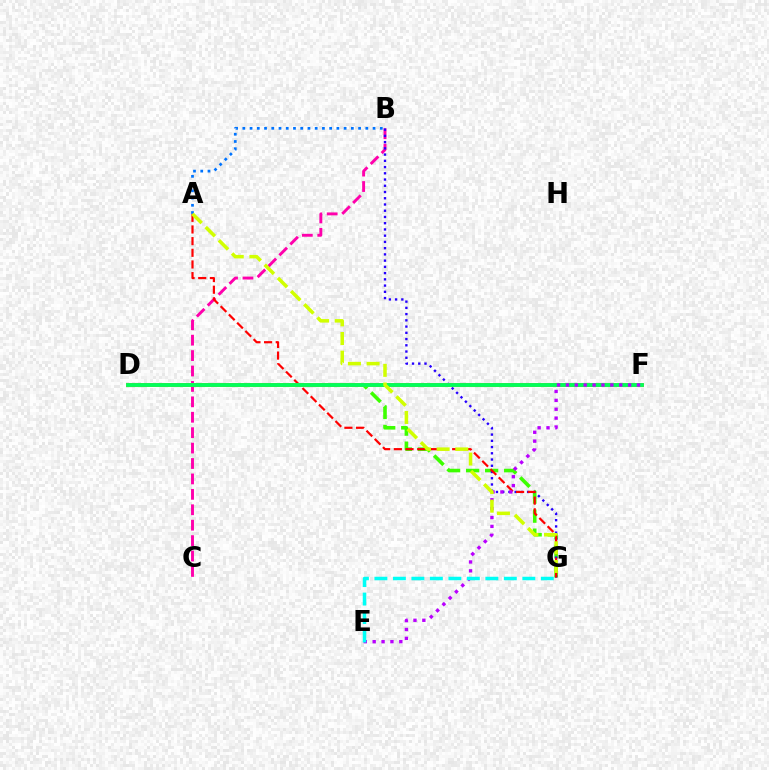{('D', 'G'): [{'color': '#3dff00', 'line_style': 'dashed', 'thickness': 2.59}], ('B', 'C'): [{'color': '#ff00ac', 'line_style': 'dashed', 'thickness': 2.09}], ('B', 'G'): [{'color': '#2500ff', 'line_style': 'dotted', 'thickness': 1.69}], ('A', 'G'): [{'color': '#ff0000', 'line_style': 'dashed', 'thickness': 1.58}, {'color': '#d1ff00', 'line_style': 'dashed', 'thickness': 2.53}], ('D', 'F'): [{'color': '#ff9400', 'line_style': 'solid', 'thickness': 2.84}, {'color': '#00ff5c', 'line_style': 'solid', 'thickness': 2.73}], ('A', 'B'): [{'color': '#0074ff', 'line_style': 'dotted', 'thickness': 1.97}], ('E', 'F'): [{'color': '#b900ff', 'line_style': 'dotted', 'thickness': 2.41}], ('E', 'G'): [{'color': '#00fff6', 'line_style': 'dashed', 'thickness': 2.51}]}